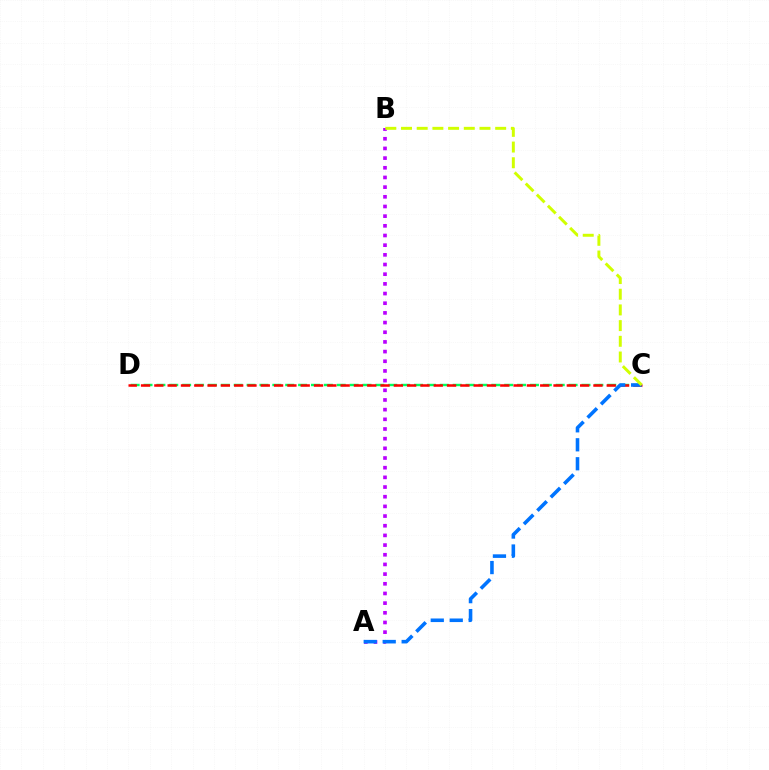{('C', 'D'): [{'color': '#00ff5c', 'line_style': 'dashed', 'thickness': 1.75}, {'color': '#ff0000', 'line_style': 'dashed', 'thickness': 1.81}], ('A', 'B'): [{'color': '#b900ff', 'line_style': 'dotted', 'thickness': 2.63}], ('A', 'C'): [{'color': '#0074ff', 'line_style': 'dashed', 'thickness': 2.58}], ('B', 'C'): [{'color': '#d1ff00', 'line_style': 'dashed', 'thickness': 2.13}]}